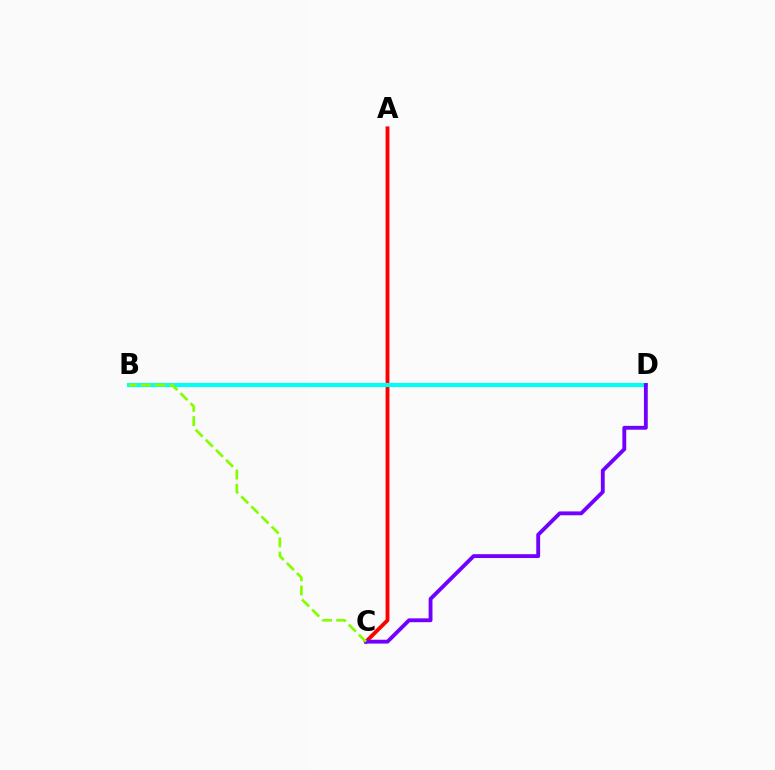{('A', 'C'): [{'color': '#ff0000', 'line_style': 'solid', 'thickness': 2.77}], ('B', 'D'): [{'color': '#00fff6', 'line_style': 'solid', 'thickness': 2.97}], ('C', 'D'): [{'color': '#7200ff', 'line_style': 'solid', 'thickness': 2.77}], ('B', 'C'): [{'color': '#84ff00', 'line_style': 'dashed', 'thickness': 1.94}]}